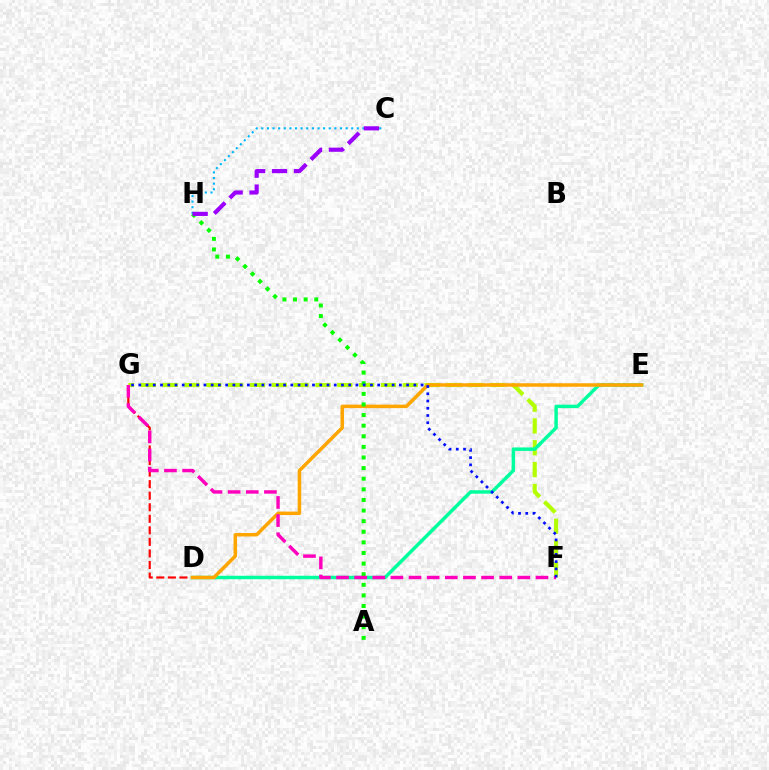{('C', 'H'): [{'color': '#00b5ff', 'line_style': 'dotted', 'thickness': 1.53}, {'color': '#9b00ff', 'line_style': 'dashed', 'thickness': 2.98}], ('F', 'G'): [{'color': '#b3ff00', 'line_style': 'dashed', 'thickness': 2.97}, {'color': '#ff00bd', 'line_style': 'dashed', 'thickness': 2.46}, {'color': '#0010ff', 'line_style': 'dotted', 'thickness': 1.97}], ('D', 'E'): [{'color': '#00ff9d', 'line_style': 'solid', 'thickness': 2.49}, {'color': '#ffa500', 'line_style': 'solid', 'thickness': 2.52}], ('D', 'G'): [{'color': '#ff0000', 'line_style': 'dashed', 'thickness': 1.57}], ('A', 'H'): [{'color': '#08ff00', 'line_style': 'dotted', 'thickness': 2.88}]}